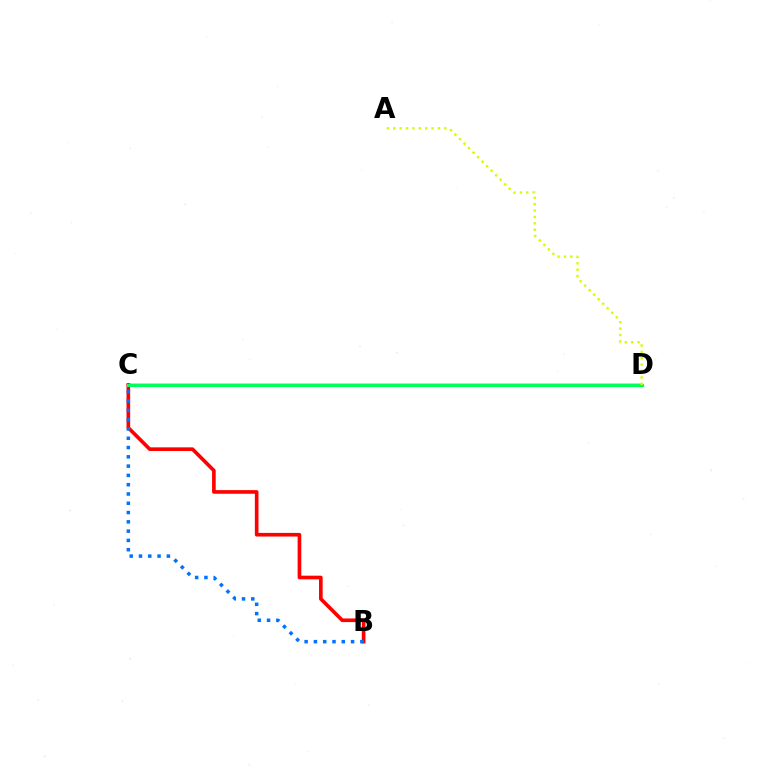{('C', 'D'): [{'color': '#b900ff', 'line_style': 'solid', 'thickness': 1.78}, {'color': '#00ff5c', 'line_style': 'solid', 'thickness': 2.27}], ('B', 'C'): [{'color': '#ff0000', 'line_style': 'solid', 'thickness': 2.62}, {'color': '#0074ff', 'line_style': 'dotted', 'thickness': 2.52}], ('A', 'D'): [{'color': '#d1ff00', 'line_style': 'dotted', 'thickness': 1.73}]}